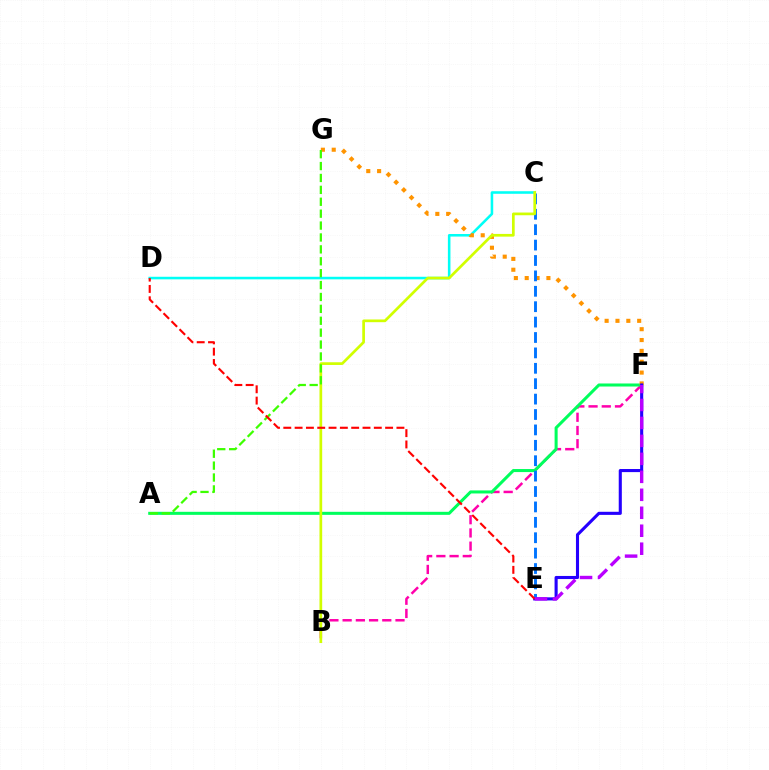{('C', 'D'): [{'color': '#00fff6', 'line_style': 'solid', 'thickness': 1.84}], ('B', 'F'): [{'color': '#ff00ac', 'line_style': 'dashed', 'thickness': 1.8}], ('A', 'F'): [{'color': '#00ff5c', 'line_style': 'solid', 'thickness': 2.19}], ('F', 'G'): [{'color': '#ff9400', 'line_style': 'dotted', 'thickness': 2.95}], ('C', 'E'): [{'color': '#0074ff', 'line_style': 'dashed', 'thickness': 2.09}], ('B', 'C'): [{'color': '#d1ff00', 'line_style': 'solid', 'thickness': 1.95}], ('E', 'F'): [{'color': '#2500ff', 'line_style': 'solid', 'thickness': 2.23}, {'color': '#b900ff', 'line_style': 'dashed', 'thickness': 2.44}], ('A', 'G'): [{'color': '#3dff00', 'line_style': 'dashed', 'thickness': 1.62}], ('D', 'E'): [{'color': '#ff0000', 'line_style': 'dashed', 'thickness': 1.54}]}